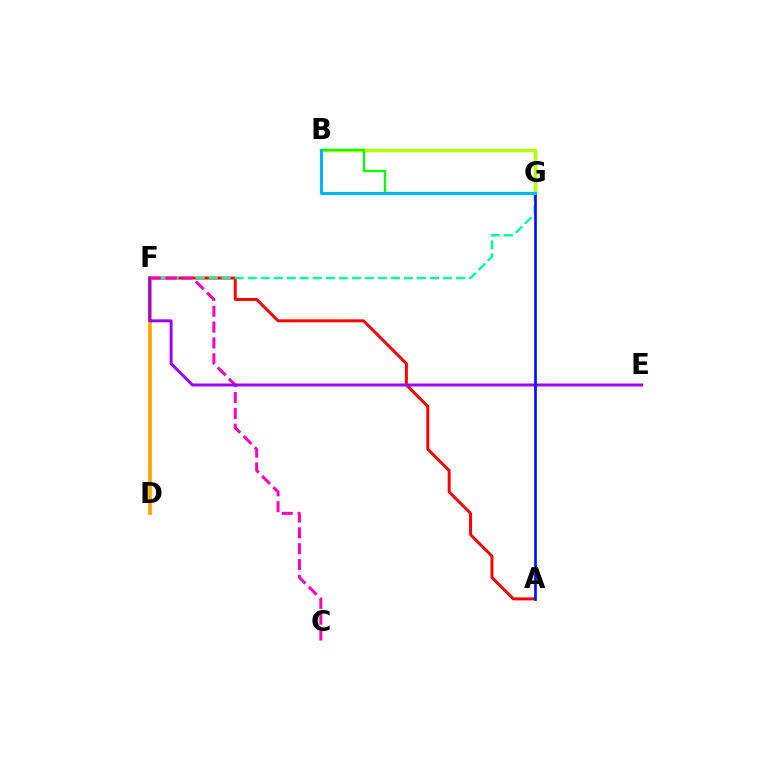{('A', 'F'): [{'color': '#ff0000', 'line_style': 'solid', 'thickness': 2.13}], ('B', 'G'): [{'color': '#b3ff00', 'line_style': 'solid', 'thickness': 2.51}, {'color': '#08ff00', 'line_style': 'solid', 'thickness': 1.63}, {'color': '#00b5ff', 'line_style': 'solid', 'thickness': 2.22}], ('D', 'F'): [{'color': '#ffa500', 'line_style': 'solid', 'thickness': 2.68}], ('F', 'G'): [{'color': '#00ff9d', 'line_style': 'dashed', 'thickness': 1.77}], ('C', 'F'): [{'color': '#ff00bd', 'line_style': 'dashed', 'thickness': 2.15}], ('E', 'F'): [{'color': '#9b00ff', 'line_style': 'solid', 'thickness': 2.13}], ('A', 'G'): [{'color': '#0010ff', 'line_style': 'solid', 'thickness': 1.93}]}